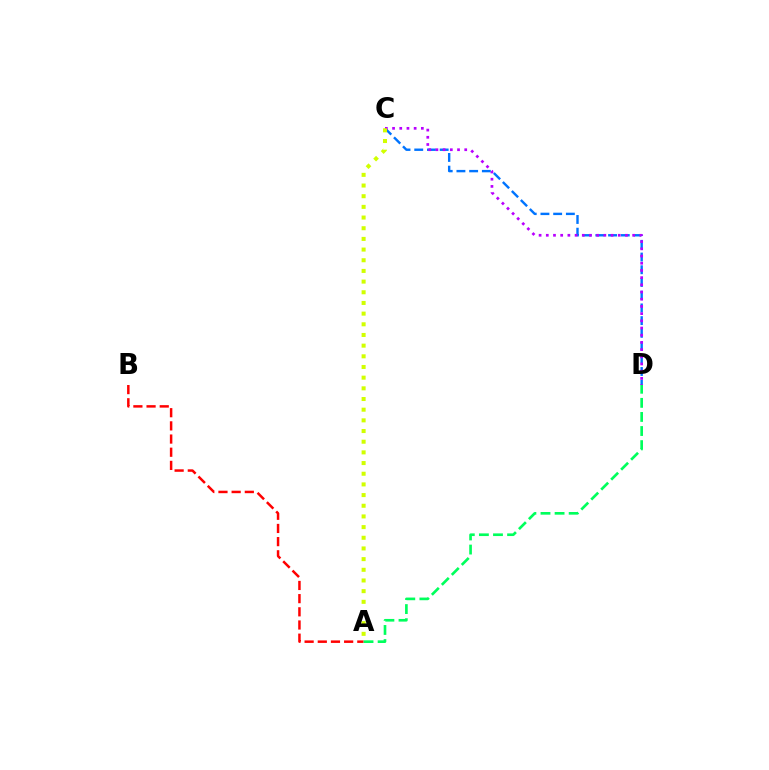{('A', 'B'): [{'color': '#ff0000', 'line_style': 'dashed', 'thickness': 1.79}], ('C', 'D'): [{'color': '#0074ff', 'line_style': 'dashed', 'thickness': 1.73}, {'color': '#b900ff', 'line_style': 'dotted', 'thickness': 1.96}], ('A', 'D'): [{'color': '#00ff5c', 'line_style': 'dashed', 'thickness': 1.91}], ('A', 'C'): [{'color': '#d1ff00', 'line_style': 'dotted', 'thickness': 2.9}]}